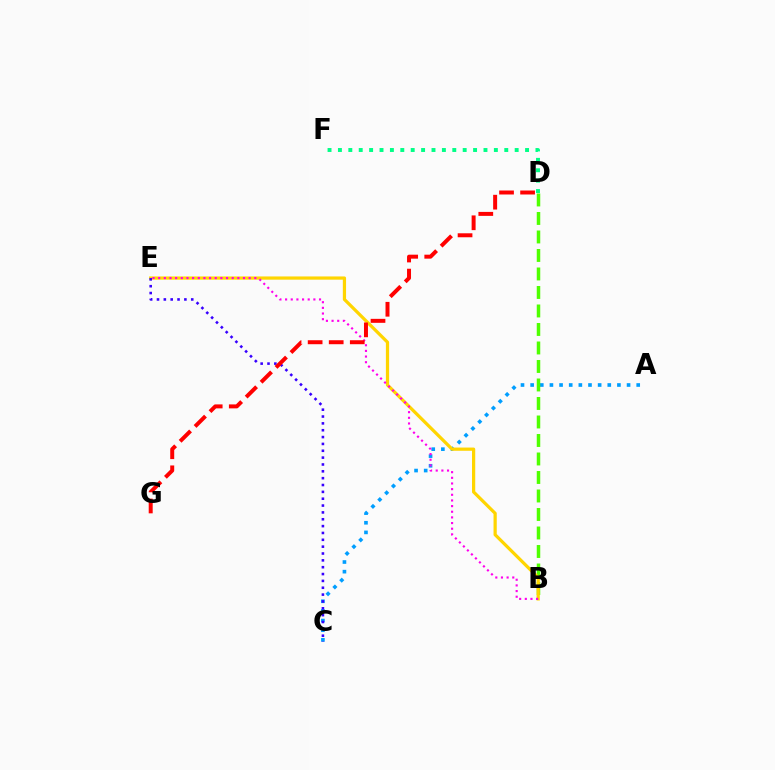{('A', 'C'): [{'color': '#009eff', 'line_style': 'dotted', 'thickness': 2.62}], ('B', 'D'): [{'color': '#4fff00', 'line_style': 'dashed', 'thickness': 2.51}], ('B', 'E'): [{'color': '#ffd500', 'line_style': 'solid', 'thickness': 2.32}, {'color': '#ff00ed', 'line_style': 'dotted', 'thickness': 1.54}], ('D', 'F'): [{'color': '#00ff86', 'line_style': 'dotted', 'thickness': 2.82}], ('C', 'E'): [{'color': '#3700ff', 'line_style': 'dotted', 'thickness': 1.86}], ('D', 'G'): [{'color': '#ff0000', 'line_style': 'dashed', 'thickness': 2.86}]}